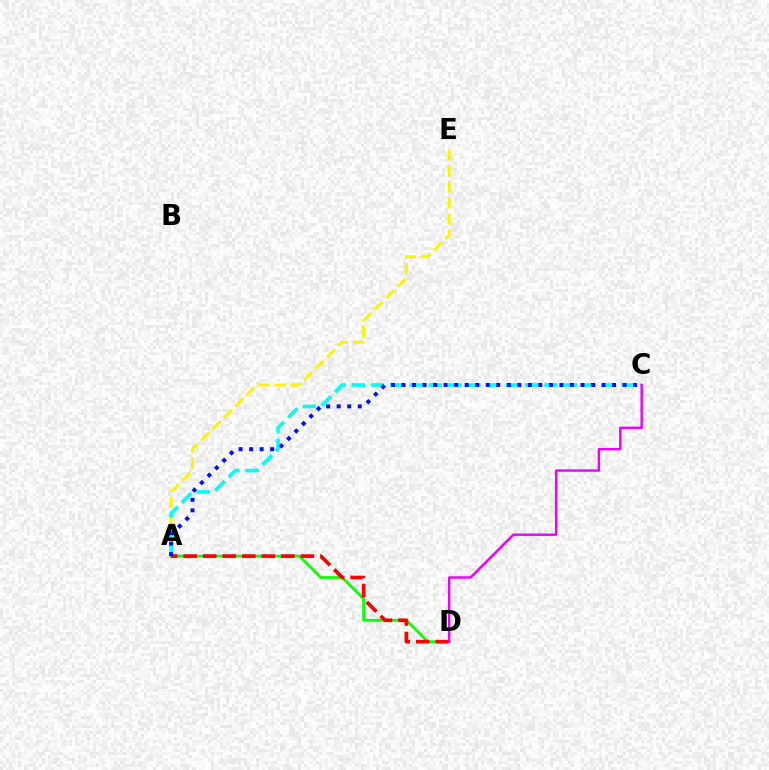{('A', 'E'): [{'color': '#fcf500', 'line_style': 'dashed', 'thickness': 2.18}], ('A', 'C'): [{'color': '#00fff6', 'line_style': 'dashed', 'thickness': 2.62}, {'color': '#0010ff', 'line_style': 'dotted', 'thickness': 2.86}], ('A', 'D'): [{'color': '#08ff00', 'line_style': 'solid', 'thickness': 1.96}, {'color': '#ff0000', 'line_style': 'dashed', 'thickness': 2.65}], ('C', 'D'): [{'color': '#ee00ff', 'line_style': 'solid', 'thickness': 1.73}]}